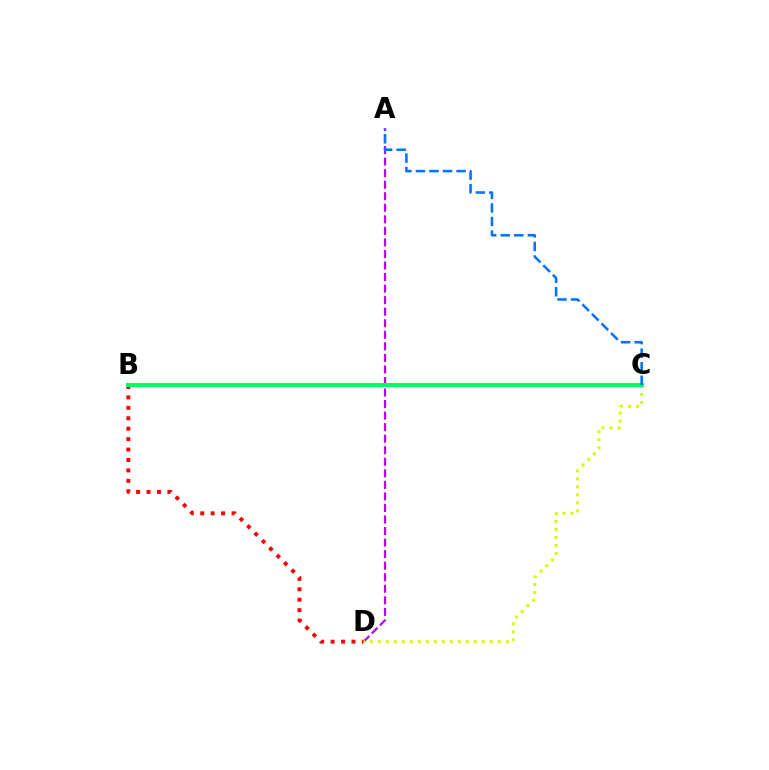{('B', 'D'): [{'color': '#ff0000', 'line_style': 'dotted', 'thickness': 2.83}], ('A', 'D'): [{'color': '#b900ff', 'line_style': 'dashed', 'thickness': 1.57}], ('C', 'D'): [{'color': '#d1ff00', 'line_style': 'dotted', 'thickness': 2.17}], ('B', 'C'): [{'color': '#00ff5c', 'line_style': 'solid', 'thickness': 2.93}], ('A', 'C'): [{'color': '#0074ff', 'line_style': 'dashed', 'thickness': 1.84}]}